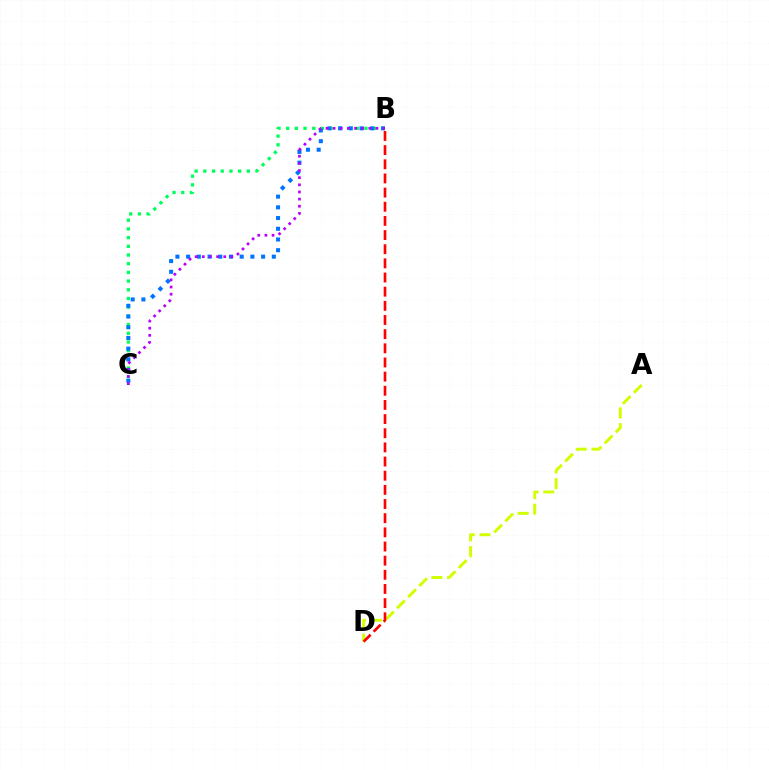{('B', 'C'): [{'color': '#00ff5c', 'line_style': 'dotted', 'thickness': 2.36}, {'color': '#0074ff', 'line_style': 'dotted', 'thickness': 2.91}, {'color': '#b900ff', 'line_style': 'dotted', 'thickness': 1.94}], ('A', 'D'): [{'color': '#d1ff00', 'line_style': 'dashed', 'thickness': 2.13}], ('B', 'D'): [{'color': '#ff0000', 'line_style': 'dashed', 'thickness': 1.92}]}